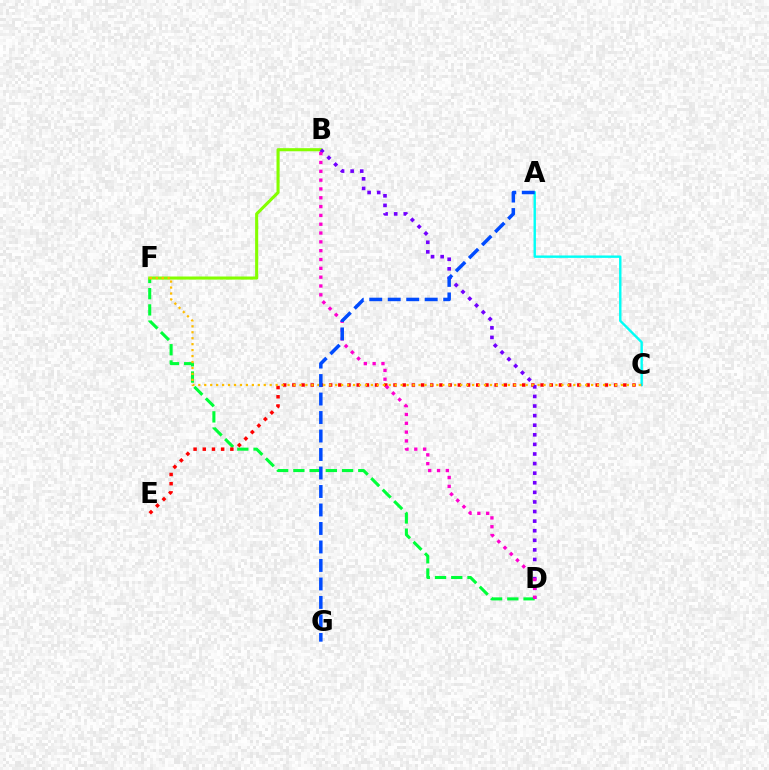{('D', 'F'): [{'color': '#00ff39', 'line_style': 'dashed', 'thickness': 2.2}], ('A', 'C'): [{'color': '#00fff6', 'line_style': 'solid', 'thickness': 1.73}], ('C', 'E'): [{'color': '#ff0000', 'line_style': 'dotted', 'thickness': 2.5}], ('B', 'F'): [{'color': '#84ff00', 'line_style': 'solid', 'thickness': 2.22}], ('B', 'D'): [{'color': '#7200ff', 'line_style': 'dotted', 'thickness': 2.61}, {'color': '#ff00cf', 'line_style': 'dotted', 'thickness': 2.4}], ('C', 'F'): [{'color': '#ffbd00', 'line_style': 'dotted', 'thickness': 1.62}], ('A', 'G'): [{'color': '#004bff', 'line_style': 'dashed', 'thickness': 2.51}]}